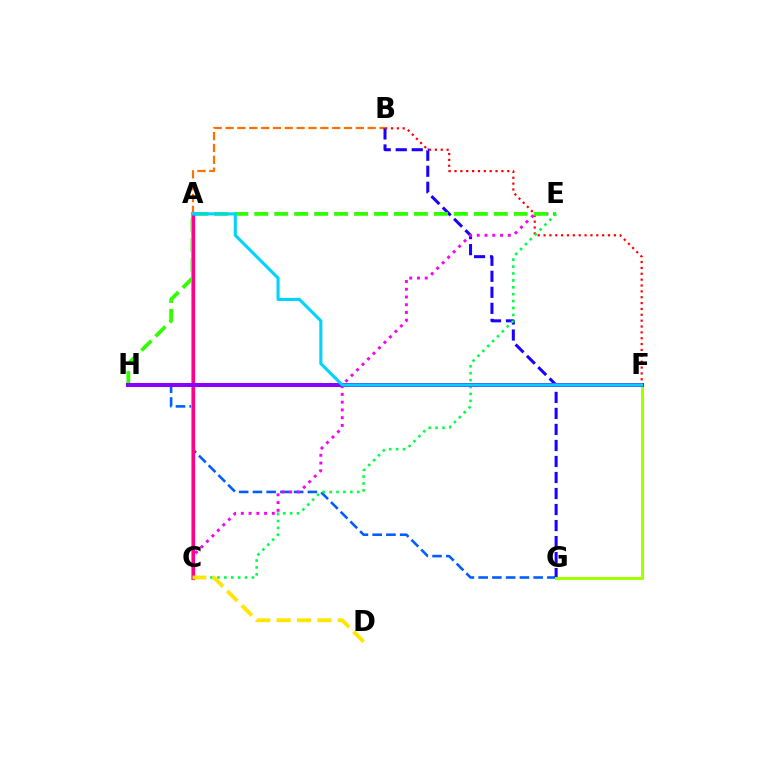{('G', 'H'): [{'color': '#005dff', 'line_style': 'dashed', 'thickness': 1.87}], ('A', 'B'): [{'color': '#ff7000', 'line_style': 'dashed', 'thickness': 1.61}], ('B', 'G'): [{'color': '#1900ff', 'line_style': 'dashed', 'thickness': 2.18}], ('C', 'E'): [{'color': '#fa00f9', 'line_style': 'dotted', 'thickness': 2.11}, {'color': '#00ff45', 'line_style': 'dotted', 'thickness': 1.88}], ('B', 'F'): [{'color': '#ff0000', 'line_style': 'dotted', 'thickness': 1.59}], ('E', 'H'): [{'color': '#31ff00', 'line_style': 'dashed', 'thickness': 2.71}], ('F', 'G'): [{'color': '#a2ff00', 'line_style': 'solid', 'thickness': 2.22}], ('A', 'C'): [{'color': '#00ffbb', 'line_style': 'solid', 'thickness': 2.89}, {'color': '#ff0088', 'line_style': 'solid', 'thickness': 2.33}], ('F', 'H'): [{'color': '#8a00ff', 'line_style': 'solid', 'thickness': 2.89}], ('C', 'D'): [{'color': '#ffe600', 'line_style': 'dashed', 'thickness': 2.78}], ('A', 'F'): [{'color': '#00d3ff', 'line_style': 'solid', 'thickness': 2.22}]}